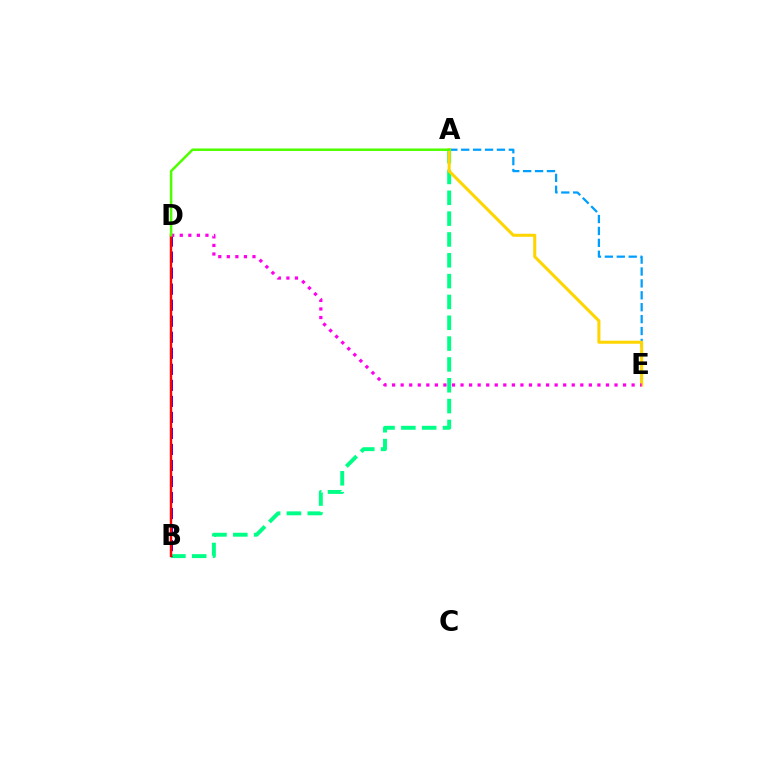{('A', 'E'): [{'color': '#009eff', 'line_style': 'dashed', 'thickness': 1.62}, {'color': '#ffd500', 'line_style': 'solid', 'thickness': 2.19}], ('A', 'B'): [{'color': '#00ff86', 'line_style': 'dashed', 'thickness': 2.83}], ('B', 'D'): [{'color': '#3700ff', 'line_style': 'dashed', 'thickness': 2.18}, {'color': '#ff0000', 'line_style': 'solid', 'thickness': 1.74}], ('D', 'E'): [{'color': '#ff00ed', 'line_style': 'dotted', 'thickness': 2.32}], ('A', 'D'): [{'color': '#4fff00', 'line_style': 'solid', 'thickness': 1.81}]}